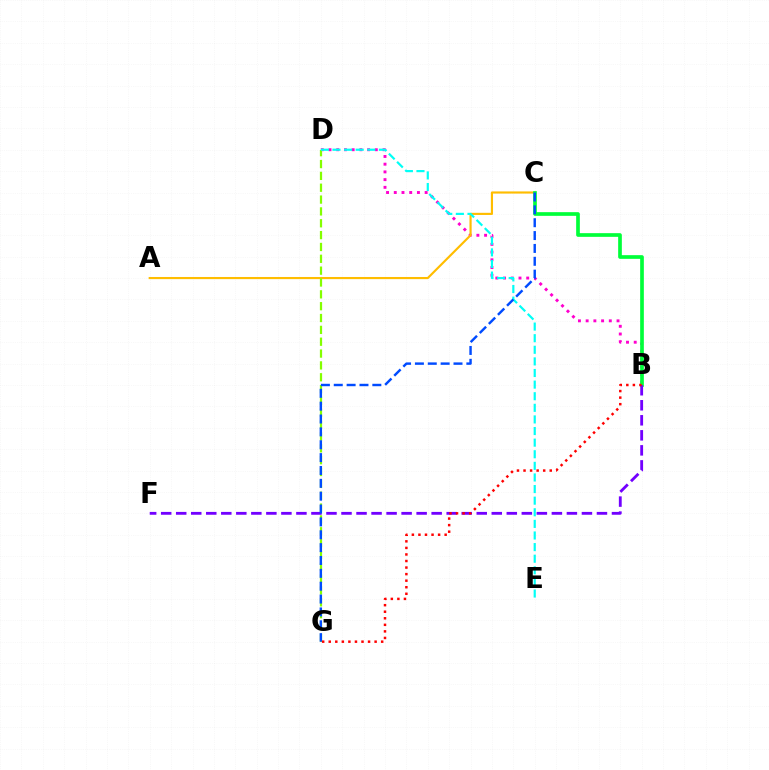{('B', 'D'): [{'color': '#ff00cf', 'line_style': 'dotted', 'thickness': 2.1}], ('A', 'C'): [{'color': '#ffbd00', 'line_style': 'solid', 'thickness': 1.55}], ('D', 'G'): [{'color': '#84ff00', 'line_style': 'dashed', 'thickness': 1.61}], ('B', 'C'): [{'color': '#00ff39', 'line_style': 'solid', 'thickness': 2.65}], ('B', 'F'): [{'color': '#7200ff', 'line_style': 'dashed', 'thickness': 2.04}], ('D', 'E'): [{'color': '#00fff6', 'line_style': 'dashed', 'thickness': 1.58}], ('C', 'G'): [{'color': '#004bff', 'line_style': 'dashed', 'thickness': 1.75}], ('B', 'G'): [{'color': '#ff0000', 'line_style': 'dotted', 'thickness': 1.78}]}